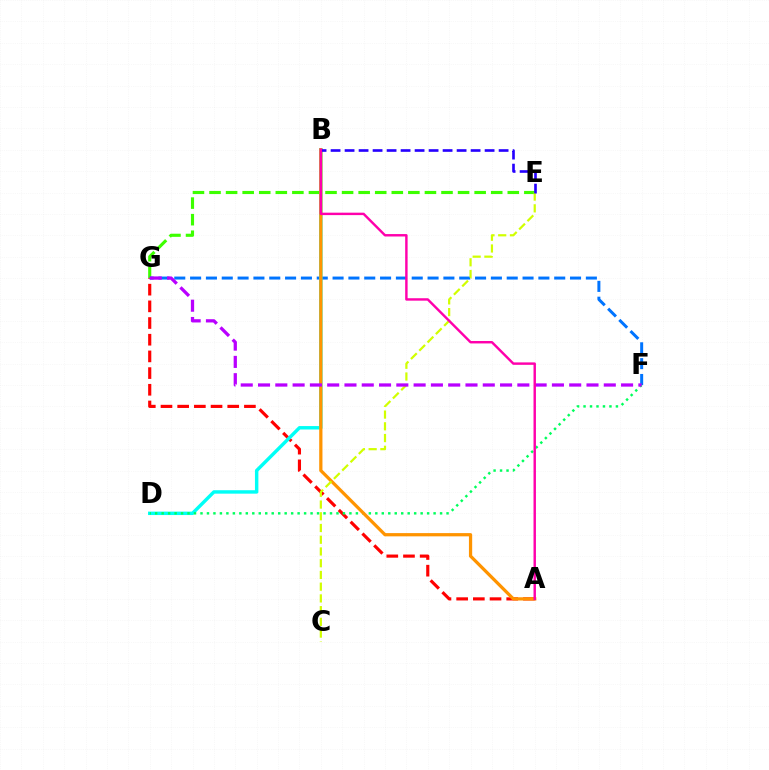{('E', 'G'): [{'color': '#3dff00', 'line_style': 'dashed', 'thickness': 2.25}], ('F', 'G'): [{'color': '#0074ff', 'line_style': 'dashed', 'thickness': 2.15}, {'color': '#b900ff', 'line_style': 'dashed', 'thickness': 2.35}], ('A', 'G'): [{'color': '#ff0000', 'line_style': 'dashed', 'thickness': 2.27}], ('B', 'D'): [{'color': '#00fff6', 'line_style': 'solid', 'thickness': 2.47}], ('D', 'F'): [{'color': '#00ff5c', 'line_style': 'dotted', 'thickness': 1.76}], ('A', 'B'): [{'color': '#ff9400', 'line_style': 'solid', 'thickness': 2.34}, {'color': '#ff00ac', 'line_style': 'solid', 'thickness': 1.75}], ('C', 'E'): [{'color': '#d1ff00', 'line_style': 'dashed', 'thickness': 1.59}], ('B', 'E'): [{'color': '#2500ff', 'line_style': 'dashed', 'thickness': 1.9}]}